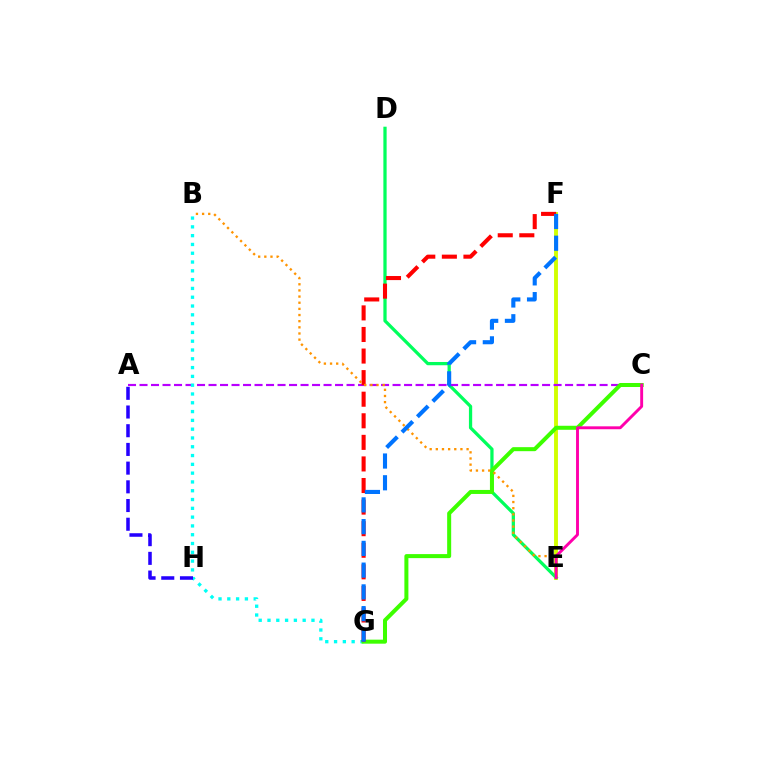{('E', 'F'): [{'color': '#d1ff00', 'line_style': 'solid', 'thickness': 2.8}], ('D', 'E'): [{'color': '#00ff5c', 'line_style': 'solid', 'thickness': 2.35}], ('A', 'C'): [{'color': '#b900ff', 'line_style': 'dashed', 'thickness': 1.56}], ('B', 'G'): [{'color': '#00fff6', 'line_style': 'dotted', 'thickness': 2.39}], ('C', 'G'): [{'color': '#3dff00', 'line_style': 'solid', 'thickness': 2.89}], ('F', 'G'): [{'color': '#ff0000', 'line_style': 'dashed', 'thickness': 2.93}, {'color': '#0074ff', 'line_style': 'dashed', 'thickness': 2.95}], ('B', 'E'): [{'color': '#ff9400', 'line_style': 'dotted', 'thickness': 1.67}], ('A', 'H'): [{'color': '#2500ff', 'line_style': 'dashed', 'thickness': 2.54}], ('C', 'E'): [{'color': '#ff00ac', 'line_style': 'solid', 'thickness': 2.09}]}